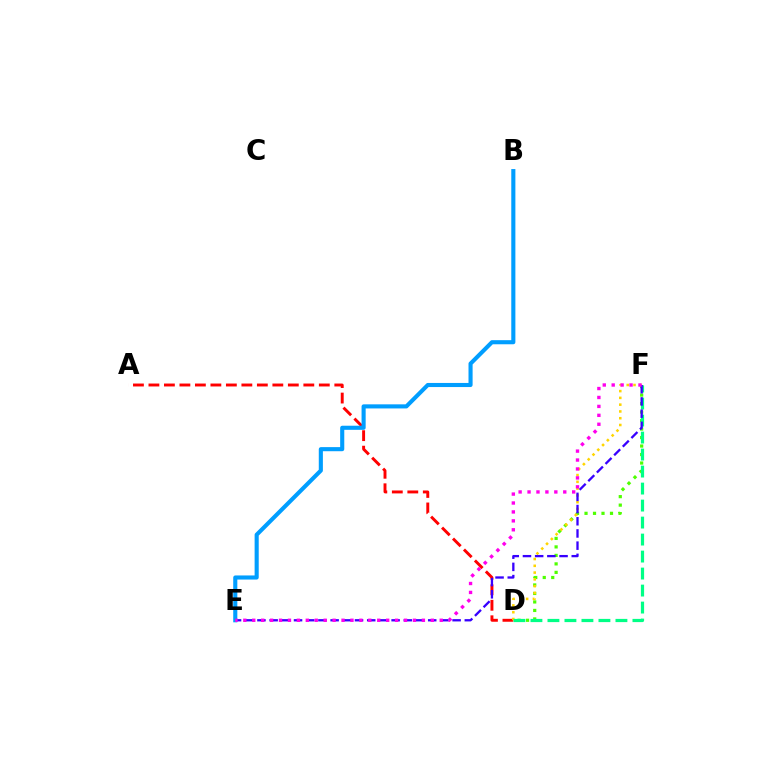{('A', 'D'): [{'color': '#ff0000', 'line_style': 'dashed', 'thickness': 2.1}], ('D', 'F'): [{'color': '#4fff00', 'line_style': 'dotted', 'thickness': 2.31}, {'color': '#ffd500', 'line_style': 'dotted', 'thickness': 1.84}, {'color': '#00ff86', 'line_style': 'dashed', 'thickness': 2.31}], ('E', 'F'): [{'color': '#3700ff', 'line_style': 'dashed', 'thickness': 1.66}, {'color': '#ff00ed', 'line_style': 'dotted', 'thickness': 2.43}], ('B', 'E'): [{'color': '#009eff', 'line_style': 'solid', 'thickness': 2.95}]}